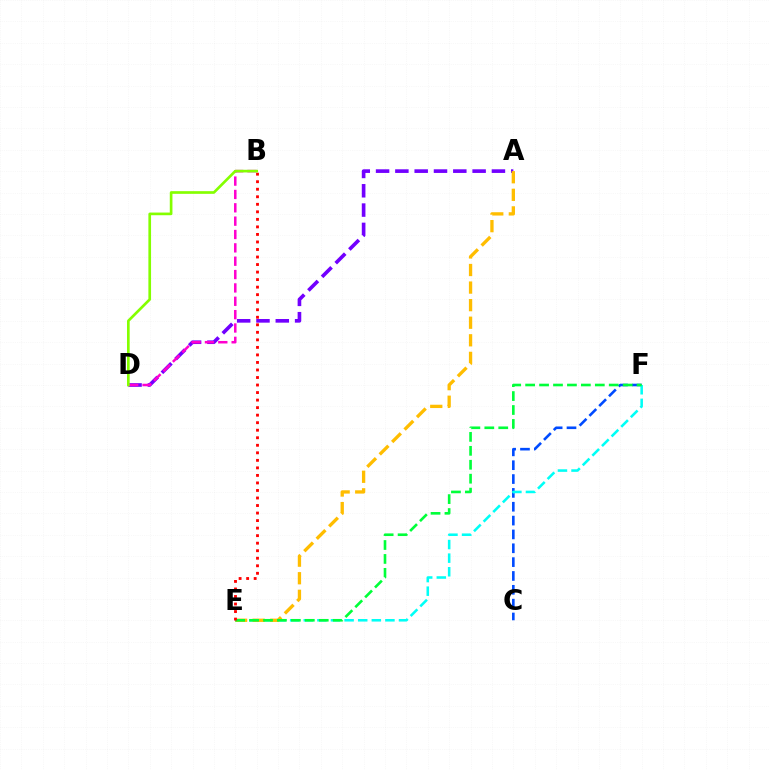{('C', 'F'): [{'color': '#004bff', 'line_style': 'dashed', 'thickness': 1.88}], ('A', 'D'): [{'color': '#7200ff', 'line_style': 'dashed', 'thickness': 2.62}], ('E', 'F'): [{'color': '#00fff6', 'line_style': 'dashed', 'thickness': 1.85}, {'color': '#00ff39', 'line_style': 'dashed', 'thickness': 1.89}], ('A', 'E'): [{'color': '#ffbd00', 'line_style': 'dashed', 'thickness': 2.39}], ('B', 'E'): [{'color': '#ff0000', 'line_style': 'dotted', 'thickness': 2.05}], ('B', 'D'): [{'color': '#ff00cf', 'line_style': 'dashed', 'thickness': 1.81}, {'color': '#84ff00', 'line_style': 'solid', 'thickness': 1.92}]}